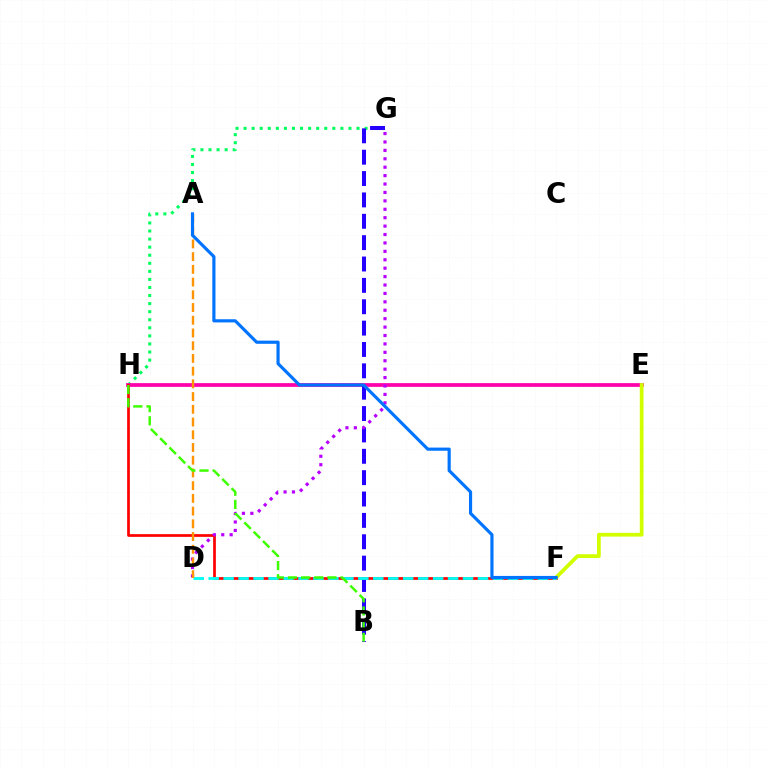{('G', 'H'): [{'color': '#00ff5c', 'line_style': 'dotted', 'thickness': 2.19}], ('E', 'H'): [{'color': '#ff00ac', 'line_style': 'solid', 'thickness': 2.7}], ('B', 'G'): [{'color': '#2500ff', 'line_style': 'dashed', 'thickness': 2.9}], ('F', 'H'): [{'color': '#ff0000', 'line_style': 'solid', 'thickness': 1.95}], ('E', 'F'): [{'color': '#d1ff00', 'line_style': 'solid', 'thickness': 2.7}], ('D', 'G'): [{'color': '#b900ff', 'line_style': 'dotted', 'thickness': 2.29}], ('D', 'F'): [{'color': '#00fff6', 'line_style': 'dashed', 'thickness': 2.03}], ('A', 'D'): [{'color': '#ff9400', 'line_style': 'dashed', 'thickness': 1.73}], ('B', 'H'): [{'color': '#3dff00', 'line_style': 'dashed', 'thickness': 1.79}], ('A', 'F'): [{'color': '#0074ff', 'line_style': 'solid', 'thickness': 2.28}]}